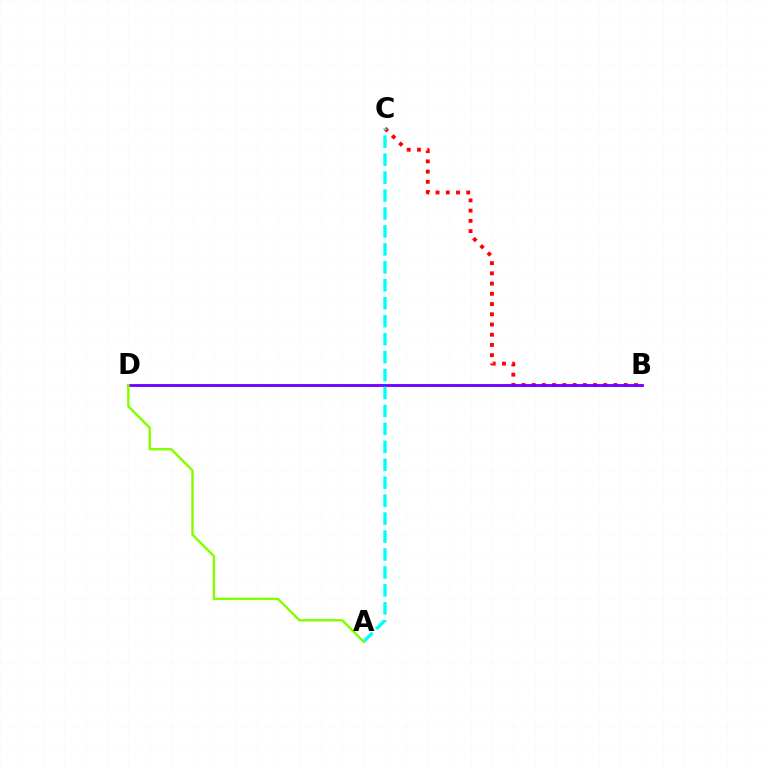{('B', 'C'): [{'color': '#ff0000', 'line_style': 'dotted', 'thickness': 2.78}], ('B', 'D'): [{'color': '#7200ff', 'line_style': 'solid', 'thickness': 2.05}], ('A', 'C'): [{'color': '#00fff6', 'line_style': 'dashed', 'thickness': 2.44}], ('A', 'D'): [{'color': '#84ff00', 'line_style': 'solid', 'thickness': 1.75}]}